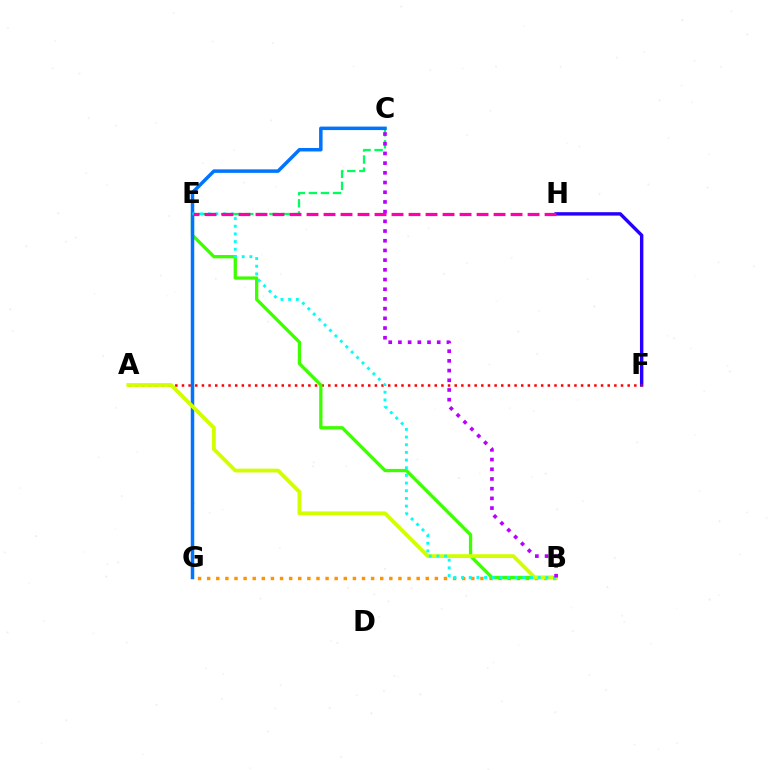{('F', 'H'): [{'color': '#2500ff', 'line_style': 'solid', 'thickness': 2.46}], ('A', 'F'): [{'color': '#ff0000', 'line_style': 'dotted', 'thickness': 1.81}], ('B', 'G'): [{'color': '#ff9400', 'line_style': 'dotted', 'thickness': 2.47}], ('B', 'E'): [{'color': '#3dff00', 'line_style': 'solid', 'thickness': 2.37}, {'color': '#00fff6', 'line_style': 'dotted', 'thickness': 2.08}], ('C', 'E'): [{'color': '#00ff5c', 'line_style': 'dashed', 'thickness': 1.64}], ('C', 'G'): [{'color': '#0074ff', 'line_style': 'solid', 'thickness': 2.51}], ('A', 'B'): [{'color': '#d1ff00', 'line_style': 'solid', 'thickness': 2.74}], ('B', 'C'): [{'color': '#b900ff', 'line_style': 'dotted', 'thickness': 2.64}], ('E', 'H'): [{'color': '#ff00ac', 'line_style': 'dashed', 'thickness': 2.31}]}